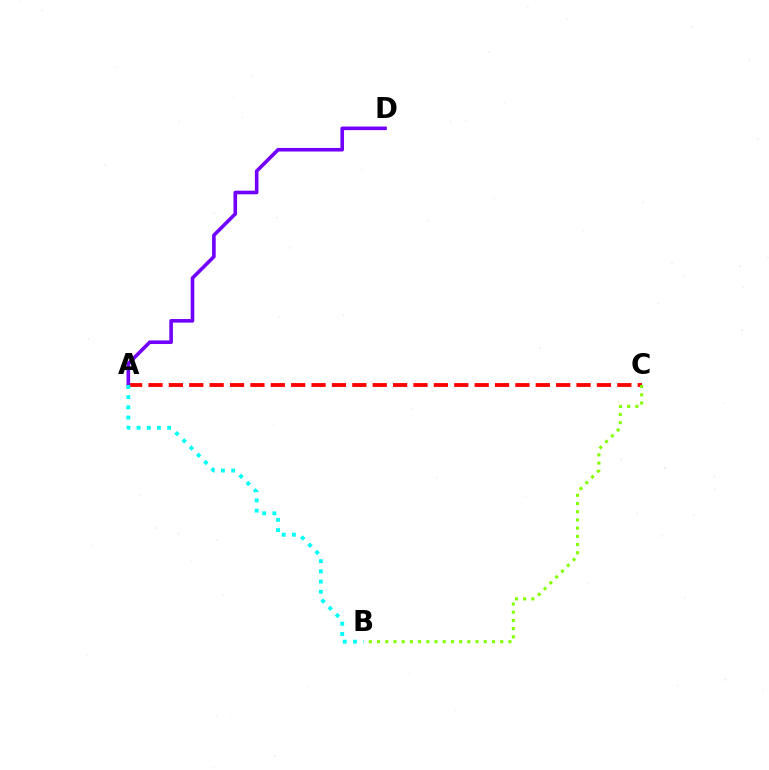{('A', 'C'): [{'color': '#ff0000', 'line_style': 'dashed', 'thickness': 2.77}], ('A', 'D'): [{'color': '#7200ff', 'line_style': 'solid', 'thickness': 2.59}], ('B', 'C'): [{'color': '#84ff00', 'line_style': 'dotted', 'thickness': 2.23}], ('A', 'B'): [{'color': '#00fff6', 'line_style': 'dotted', 'thickness': 2.77}]}